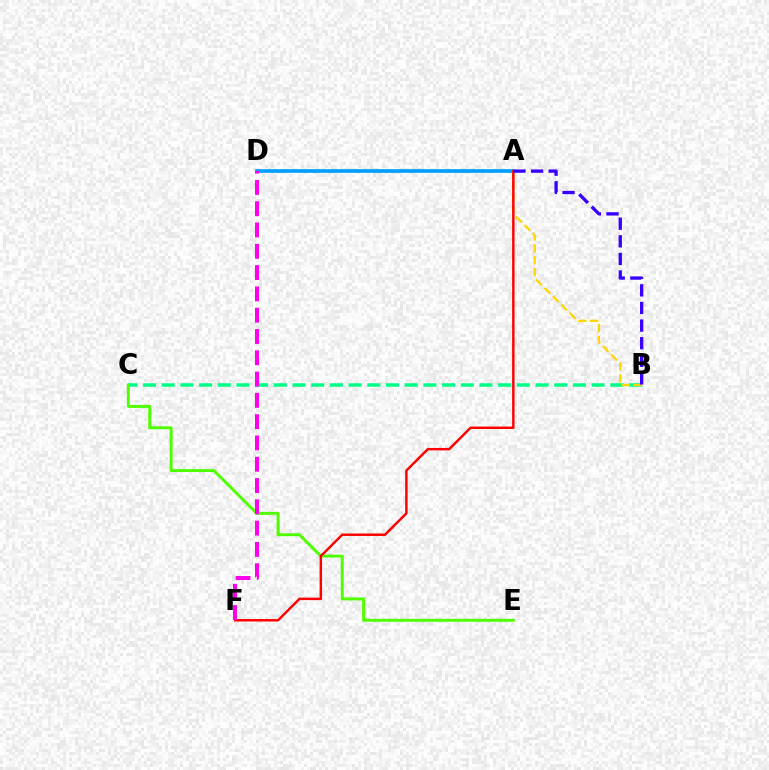{('A', 'D'): [{'color': '#009eff', 'line_style': 'solid', 'thickness': 2.63}], ('B', 'C'): [{'color': '#00ff86', 'line_style': 'dashed', 'thickness': 2.54}], ('A', 'B'): [{'color': '#ffd500', 'line_style': 'dashed', 'thickness': 1.61}, {'color': '#3700ff', 'line_style': 'dashed', 'thickness': 2.39}], ('C', 'E'): [{'color': '#4fff00', 'line_style': 'solid', 'thickness': 2.13}], ('A', 'F'): [{'color': '#ff0000', 'line_style': 'solid', 'thickness': 1.76}], ('D', 'F'): [{'color': '#ff00ed', 'line_style': 'dashed', 'thickness': 2.89}]}